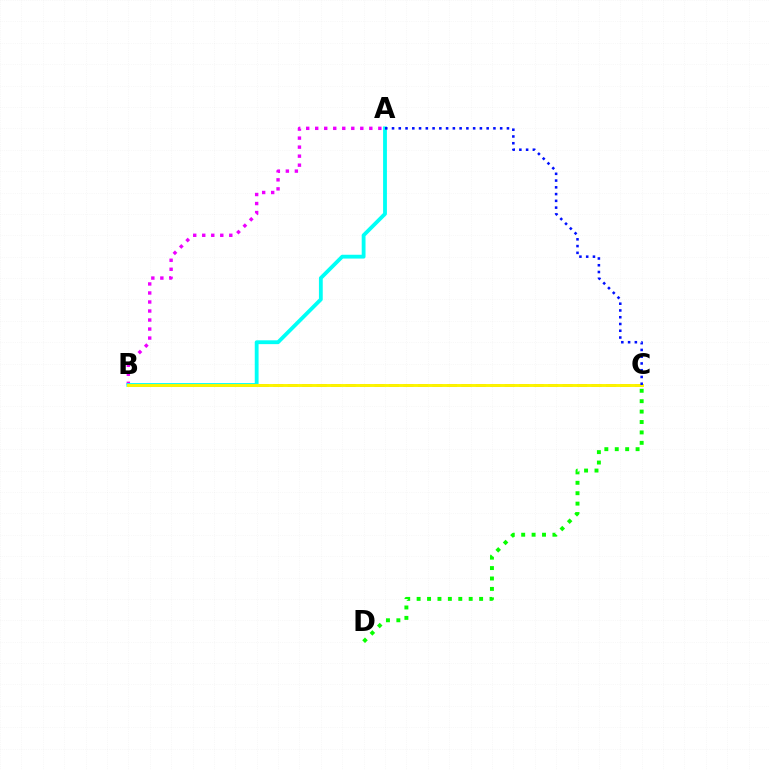{('B', 'C'): [{'color': '#ff0000', 'line_style': 'dashed', 'thickness': 1.97}, {'color': '#fcf500', 'line_style': 'solid', 'thickness': 2.11}], ('A', 'B'): [{'color': '#ee00ff', 'line_style': 'dotted', 'thickness': 2.45}, {'color': '#00fff6', 'line_style': 'solid', 'thickness': 2.75}], ('C', 'D'): [{'color': '#08ff00', 'line_style': 'dotted', 'thickness': 2.83}], ('A', 'C'): [{'color': '#0010ff', 'line_style': 'dotted', 'thickness': 1.84}]}